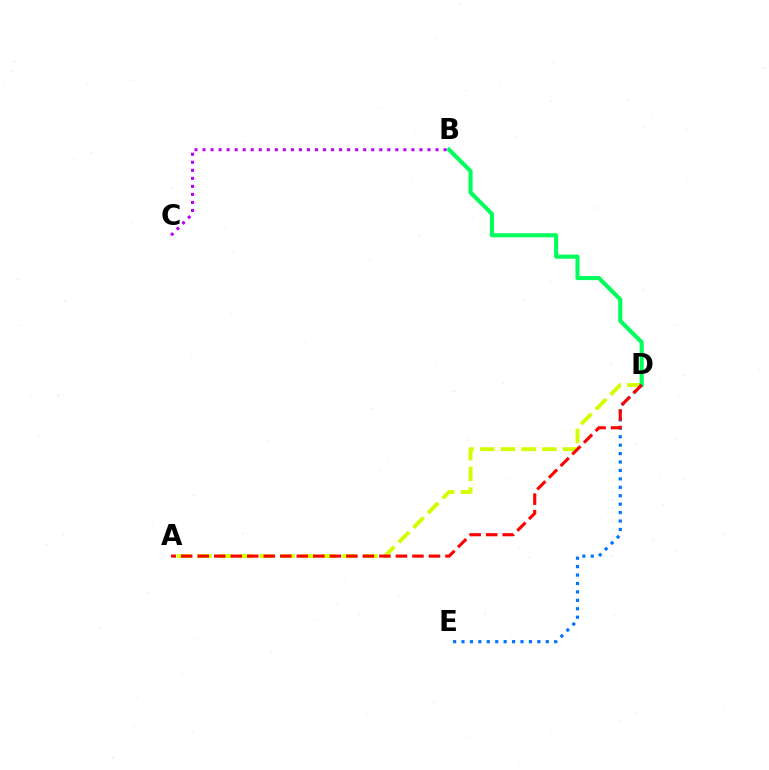{('A', 'D'): [{'color': '#d1ff00', 'line_style': 'dashed', 'thickness': 2.81}, {'color': '#ff0000', 'line_style': 'dashed', 'thickness': 2.24}], ('B', 'D'): [{'color': '#00ff5c', 'line_style': 'solid', 'thickness': 2.94}], ('D', 'E'): [{'color': '#0074ff', 'line_style': 'dotted', 'thickness': 2.29}], ('B', 'C'): [{'color': '#b900ff', 'line_style': 'dotted', 'thickness': 2.18}]}